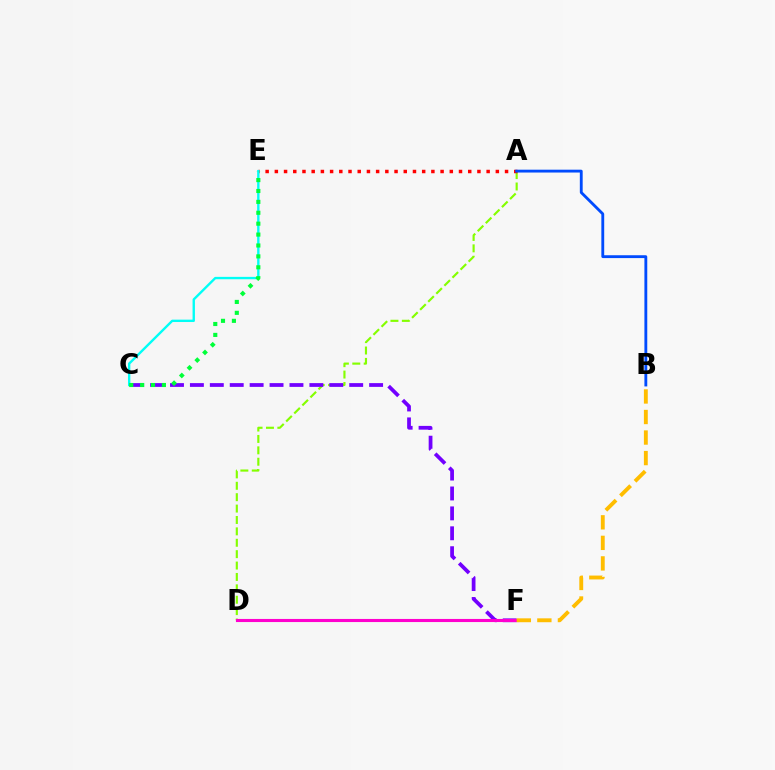{('A', 'D'): [{'color': '#84ff00', 'line_style': 'dashed', 'thickness': 1.55}], ('A', 'E'): [{'color': '#ff0000', 'line_style': 'dotted', 'thickness': 2.5}], ('C', 'F'): [{'color': '#7200ff', 'line_style': 'dashed', 'thickness': 2.71}], ('C', 'E'): [{'color': '#00fff6', 'line_style': 'solid', 'thickness': 1.71}, {'color': '#00ff39', 'line_style': 'dotted', 'thickness': 2.96}], ('D', 'F'): [{'color': '#ff00cf', 'line_style': 'solid', 'thickness': 2.23}], ('B', 'F'): [{'color': '#ffbd00', 'line_style': 'dashed', 'thickness': 2.79}], ('A', 'B'): [{'color': '#004bff', 'line_style': 'solid', 'thickness': 2.05}]}